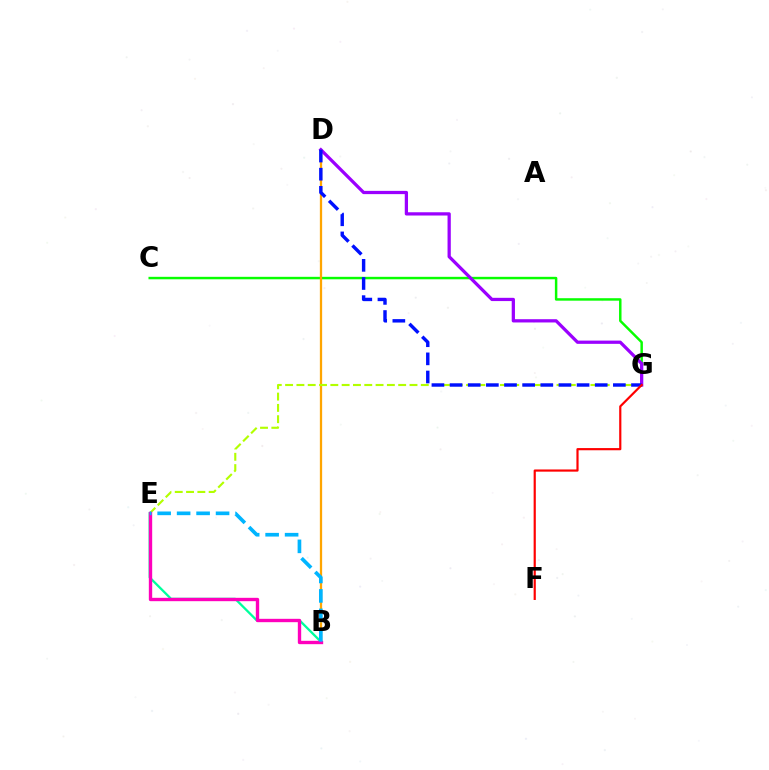{('C', 'G'): [{'color': '#08ff00', 'line_style': 'solid', 'thickness': 1.77}], ('B', 'D'): [{'color': '#ffa500', 'line_style': 'solid', 'thickness': 1.64}], ('B', 'E'): [{'color': '#00ff9d', 'line_style': 'solid', 'thickness': 1.65}, {'color': '#ff00bd', 'line_style': 'solid', 'thickness': 2.42}, {'color': '#00b5ff', 'line_style': 'dashed', 'thickness': 2.65}], ('E', 'G'): [{'color': '#b3ff00', 'line_style': 'dashed', 'thickness': 1.54}], ('D', 'G'): [{'color': '#9b00ff', 'line_style': 'solid', 'thickness': 2.34}, {'color': '#0010ff', 'line_style': 'dashed', 'thickness': 2.46}], ('F', 'G'): [{'color': '#ff0000', 'line_style': 'solid', 'thickness': 1.57}]}